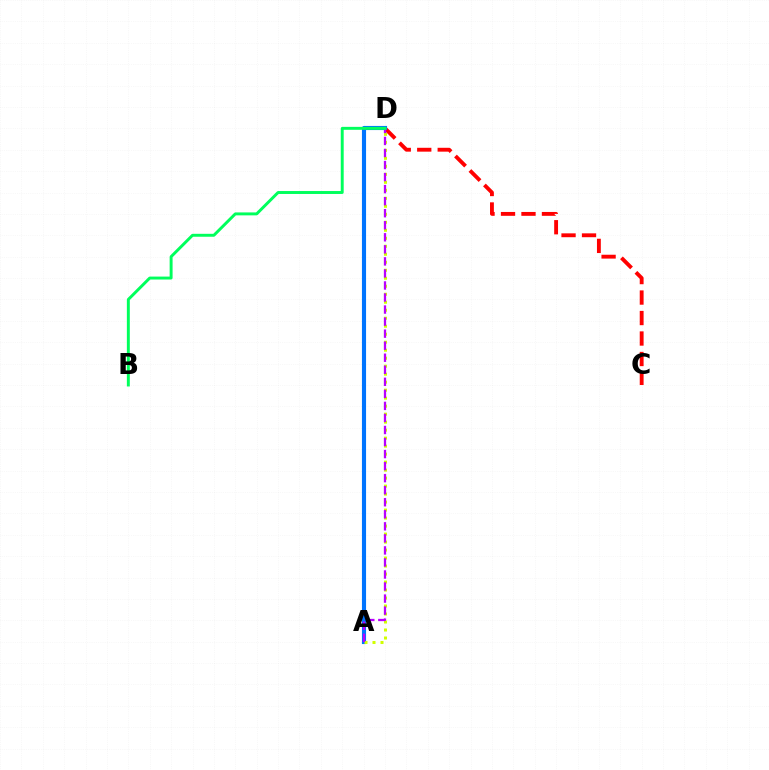{('C', 'D'): [{'color': '#ff0000', 'line_style': 'dashed', 'thickness': 2.78}], ('A', 'D'): [{'color': '#0074ff', 'line_style': 'solid', 'thickness': 2.97}, {'color': '#d1ff00', 'line_style': 'dotted', 'thickness': 2.17}, {'color': '#b900ff', 'line_style': 'dashed', 'thickness': 1.64}], ('B', 'D'): [{'color': '#00ff5c', 'line_style': 'solid', 'thickness': 2.12}]}